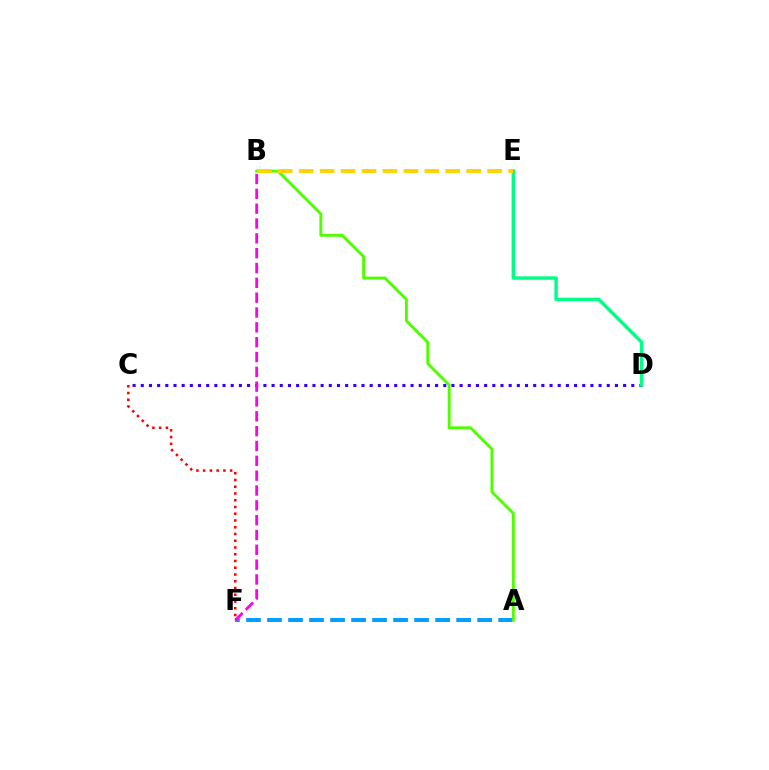{('C', 'D'): [{'color': '#3700ff', 'line_style': 'dotted', 'thickness': 2.22}], ('C', 'F'): [{'color': '#ff0000', 'line_style': 'dotted', 'thickness': 1.83}], ('D', 'E'): [{'color': '#00ff86', 'line_style': 'solid', 'thickness': 2.5}], ('A', 'F'): [{'color': '#009eff', 'line_style': 'dashed', 'thickness': 2.85}], ('A', 'B'): [{'color': '#4fff00', 'line_style': 'solid', 'thickness': 2.09}], ('B', 'E'): [{'color': '#ffd500', 'line_style': 'dashed', 'thickness': 2.84}], ('B', 'F'): [{'color': '#ff00ed', 'line_style': 'dashed', 'thickness': 2.01}]}